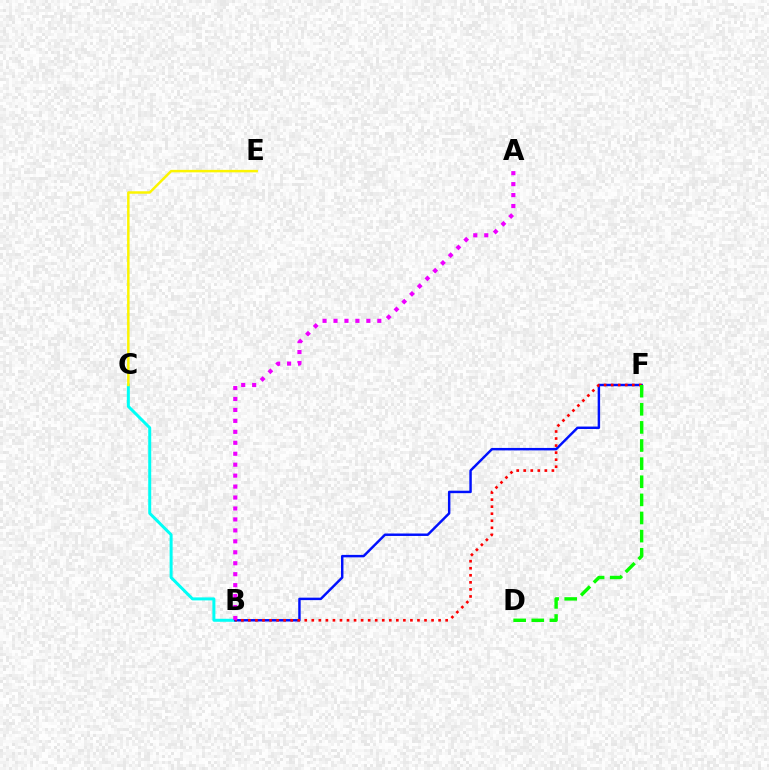{('B', 'C'): [{'color': '#00fff6', 'line_style': 'solid', 'thickness': 2.16}], ('C', 'E'): [{'color': '#fcf500', 'line_style': 'solid', 'thickness': 1.78}], ('B', 'F'): [{'color': '#0010ff', 'line_style': 'solid', 'thickness': 1.77}, {'color': '#ff0000', 'line_style': 'dotted', 'thickness': 1.91}], ('A', 'B'): [{'color': '#ee00ff', 'line_style': 'dotted', 'thickness': 2.98}], ('D', 'F'): [{'color': '#08ff00', 'line_style': 'dashed', 'thickness': 2.46}]}